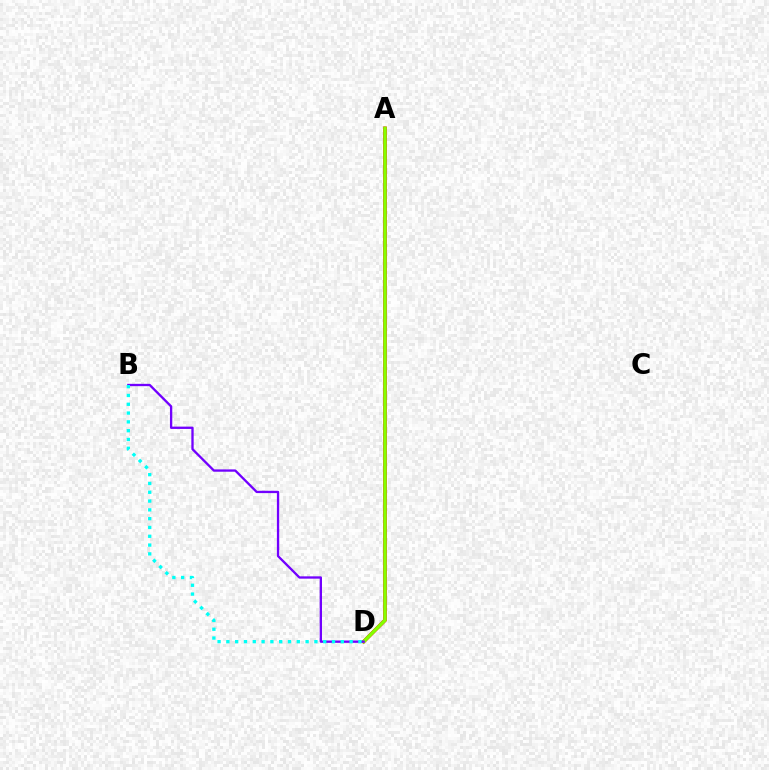{('A', 'D'): [{'color': '#ff0000', 'line_style': 'solid', 'thickness': 2.6}, {'color': '#84ff00', 'line_style': 'solid', 'thickness': 2.48}], ('B', 'D'): [{'color': '#7200ff', 'line_style': 'solid', 'thickness': 1.67}, {'color': '#00fff6', 'line_style': 'dotted', 'thickness': 2.39}]}